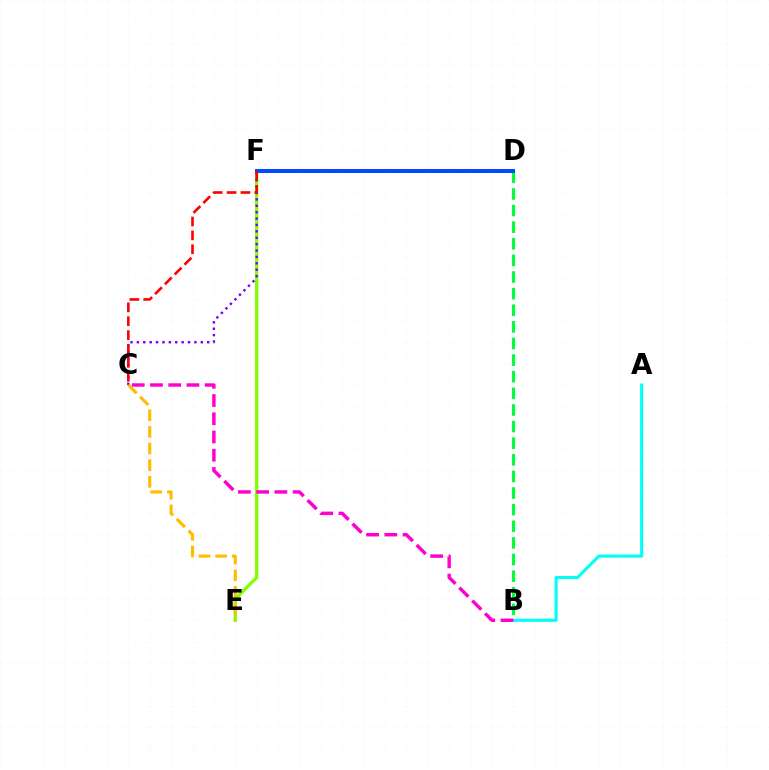{('B', 'D'): [{'color': '#00ff39', 'line_style': 'dashed', 'thickness': 2.26}], ('E', 'F'): [{'color': '#84ff00', 'line_style': 'solid', 'thickness': 2.37}], ('C', 'F'): [{'color': '#7200ff', 'line_style': 'dotted', 'thickness': 1.74}, {'color': '#ff0000', 'line_style': 'dashed', 'thickness': 1.89}], ('A', 'B'): [{'color': '#00fff6', 'line_style': 'solid', 'thickness': 2.22}], ('D', 'F'): [{'color': '#004bff', 'line_style': 'solid', 'thickness': 2.87}], ('B', 'C'): [{'color': '#ff00cf', 'line_style': 'dashed', 'thickness': 2.48}], ('C', 'E'): [{'color': '#ffbd00', 'line_style': 'dashed', 'thickness': 2.26}]}